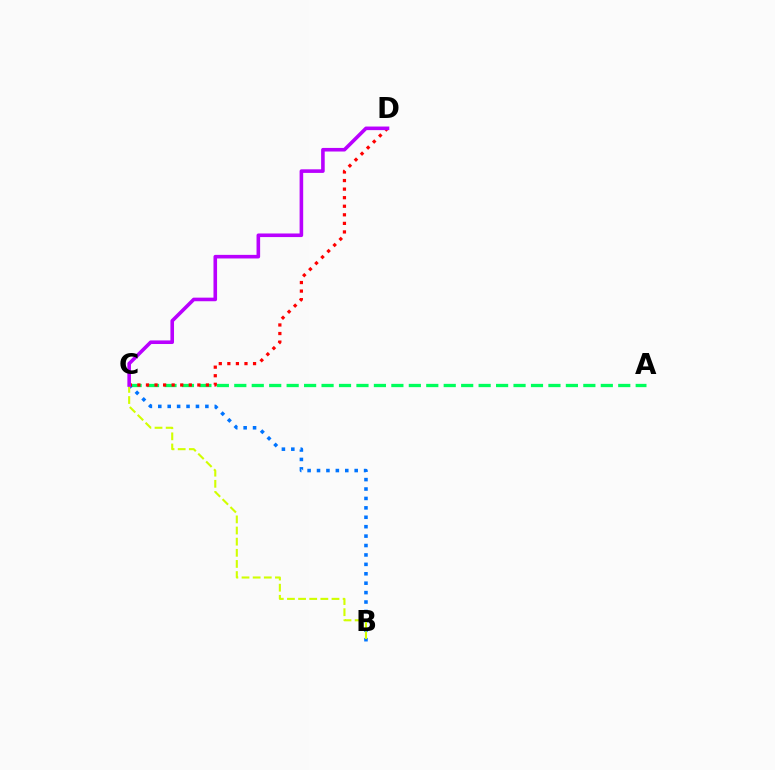{('A', 'C'): [{'color': '#00ff5c', 'line_style': 'dashed', 'thickness': 2.37}], ('B', 'C'): [{'color': '#0074ff', 'line_style': 'dotted', 'thickness': 2.56}, {'color': '#d1ff00', 'line_style': 'dashed', 'thickness': 1.51}], ('C', 'D'): [{'color': '#ff0000', 'line_style': 'dotted', 'thickness': 2.33}, {'color': '#b900ff', 'line_style': 'solid', 'thickness': 2.59}]}